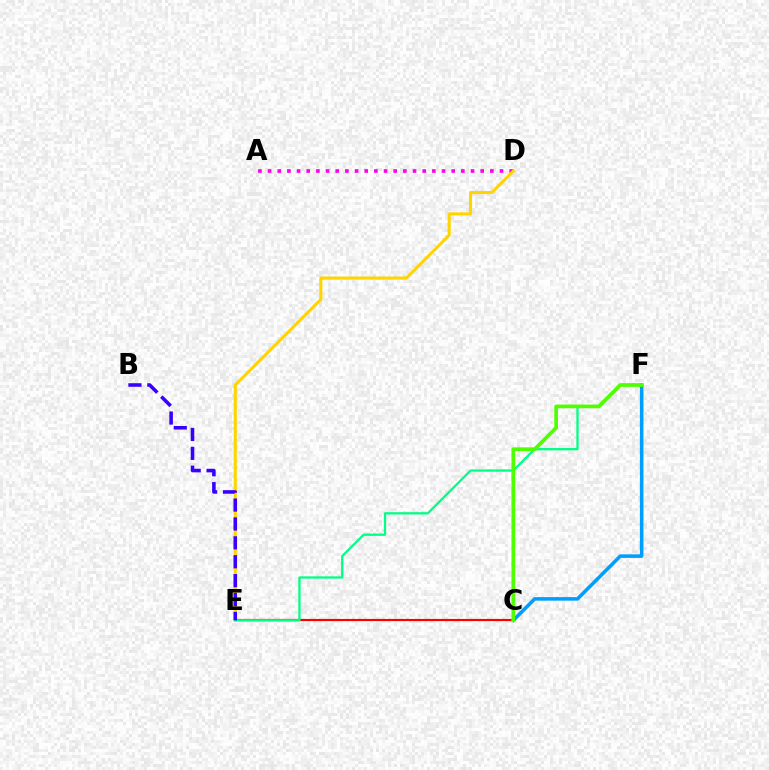{('C', 'E'): [{'color': '#ff0000', 'line_style': 'solid', 'thickness': 1.56}], ('A', 'D'): [{'color': '#ff00ed', 'line_style': 'dotted', 'thickness': 2.63}], ('D', 'E'): [{'color': '#ffd500', 'line_style': 'solid', 'thickness': 2.21}], ('E', 'F'): [{'color': '#00ff86', 'line_style': 'solid', 'thickness': 1.65}], ('C', 'F'): [{'color': '#009eff', 'line_style': 'solid', 'thickness': 2.56}, {'color': '#4fff00', 'line_style': 'solid', 'thickness': 2.65}], ('B', 'E'): [{'color': '#3700ff', 'line_style': 'dashed', 'thickness': 2.57}]}